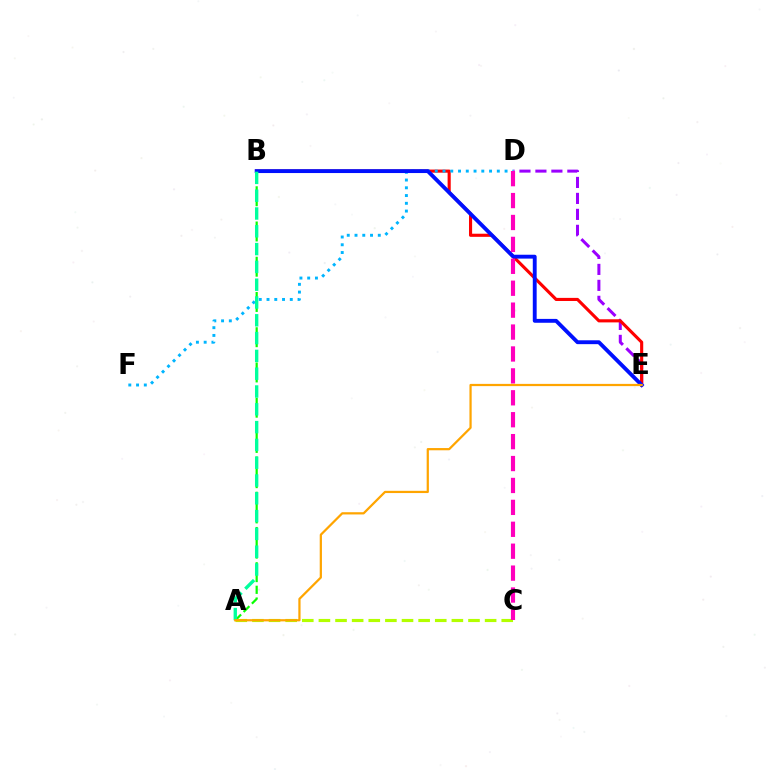{('D', 'E'): [{'color': '#9b00ff', 'line_style': 'dashed', 'thickness': 2.17}], ('A', 'B'): [{'color': '#08ff00', 'line_style': 'dashed', 'thickness': 1.6}, {'color': '#00ff9d', 'line_style': 'dashed', 'thickness': 2.42}], ('B', 'E'): [{'color': '#ff0000', 'line_style': 'solid', 'thickness': 2.25}, {'color': '#0010ff', 'line_style': 'solid', 'thickness': 2.78}], ('D', 'F'): [{'color': '#00b5ff', 'line_style': 'dotted', 'thickness': 2.11}], ('A', 'C'): [{'color': '#b3ff00', 'line_style': 'dashed', 'thickness': 2.26}], ('C', 'D'): [{'color': '#ff00bd', 'line_style': 'dashed', 'thickness': 2.98}], ('A', 'E'): [{'color': '#ffa500', 'line_style': 'solid', 'thickness': 1.61}]}